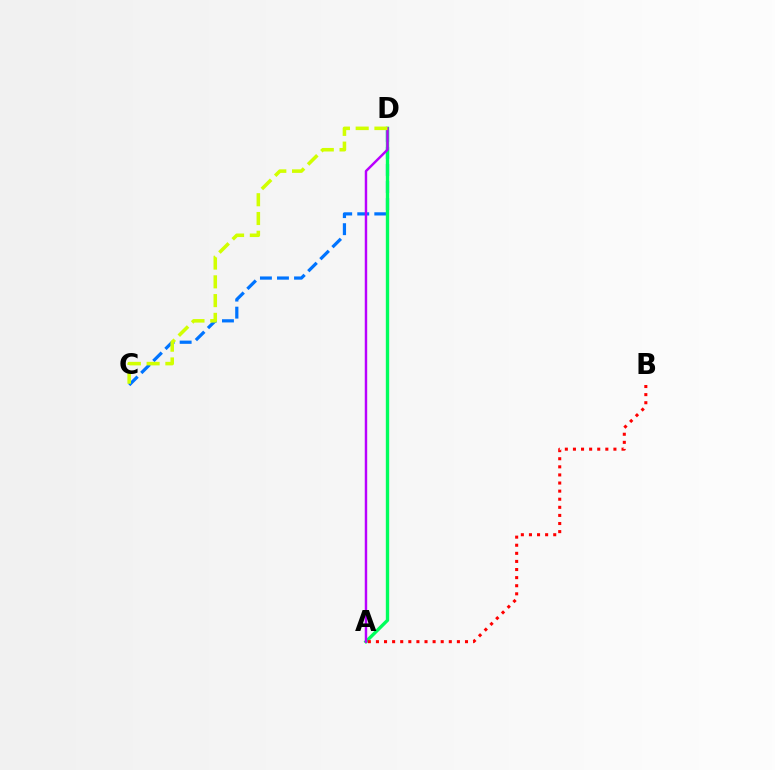{('C', 'D'): [{'color': '#0074ff', 'line_style': 'dashed', 'thickness': 2.32}, {'color': '#d1ff00', 'line_style': 'dashed', 'thickness': 2.55}], ('A', 'D'): [{'color': '#00ff5c', 'line_style': 'solid', 'thickness': 2.41}, {'color': '#b900ff', 'line_style': 'solid', 'thickness': 1.75}], ('A', 'B'): [{'color': '#ff0000', 'line_style': 'dotted', 'thickness': 2.2}]}